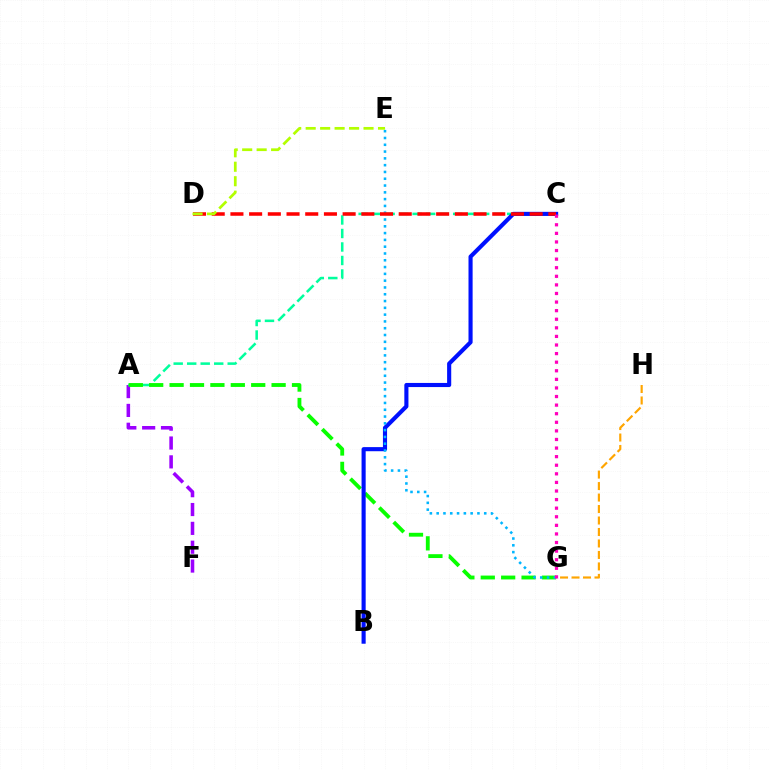{('A', 'F'): [{'color': '#9b00ff', 'line_style': 'dashed', 'thickness': 2.56}], ('A', 'C'): [{'color': '#00ff9d', 'line_style': 'dashed', 'thickness': 1.83}], ('G', 'H'): [{'color': '#ffa500', 'line_style': 'dashed', 'thickness': 1.56}], ('A', 'G'): [{'color': '#08ff00', 'line_style': 'dashed', 'thickness': 2.77}], ('B', 'C'): [{'color': '#0010ff', 'line_style': 'solid', 'thickness': 2.96}], ('E', 'G'): [{'color': '#00b5ff', 'line_style': 'dotted', 'thickness': 1.85}], ('C', 'D'): [{'color': '#ff0000', 'line_style': 'dashed', 'thickness': 2.54}], ('C', 'G'): [{'color': '#ff00bd', 'line_style': 'dotted', 'thickness': 2.33}], ('D', 'E'): [{'color': '#b3ff00', 'line_style': 'dashed', 'thickness': 1.97}]}